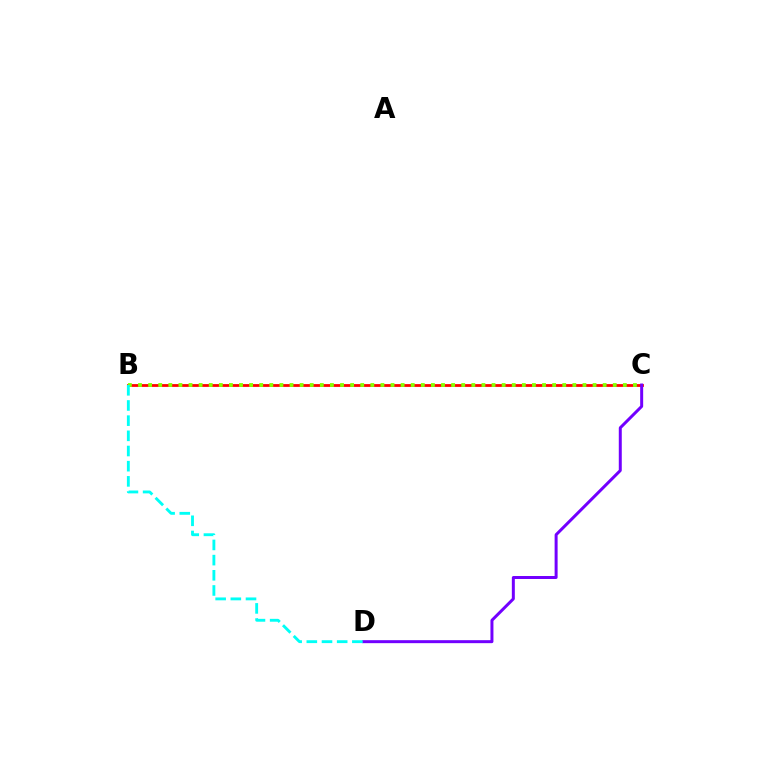{('B', 'C'): [{'color': '#ff0000', 'line_style': 'solid', 'thickness': 2.0}, {'color': '#84ff00', 'line_style': 'dotted', 'thickness': 2.74}], ('C', 'D'): [{'color': '#7200ff', 'line_style': 'solid', 'thickness': 2.15}], ('B', 'D'): [{'color': '#00fff6', 'line_style': 'dashed', 'thickness': 2.06}]}